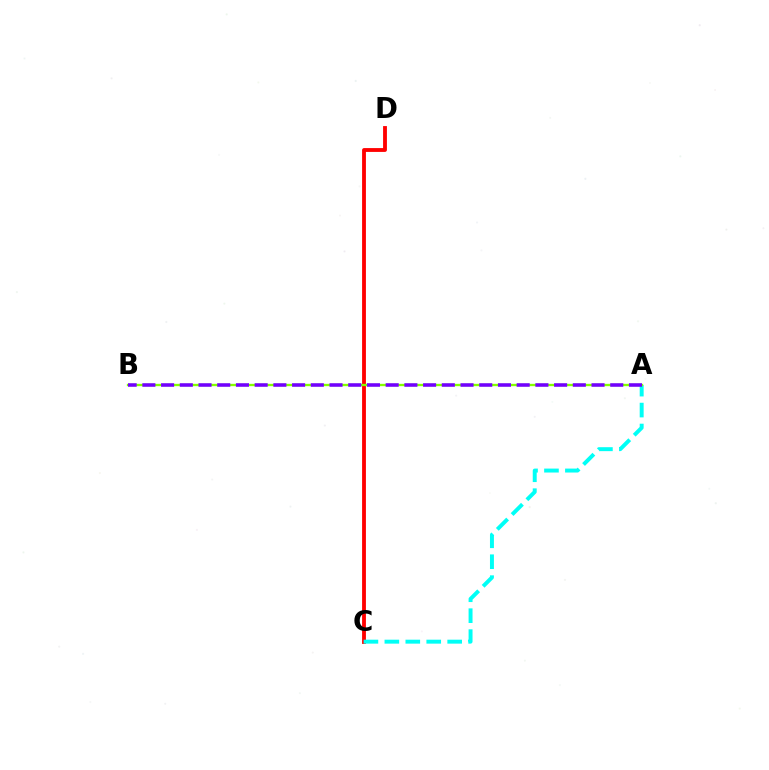{('C', 'D'): [{'color': '#ff0000', 'line_style': 'solid', 'thickness': 2.76}], ('A', 'C'): [{'color': '#00fff6', 'line_style': 'dashed', 'thickness': 2.84}], ('A', 'B'): [{'color': '#84ff00', 'line_style': 'solid', 'thickness': 1.68}, {'color': '#7200ff', 'line_style': 'dashed', 'thickness': 2.54}]}